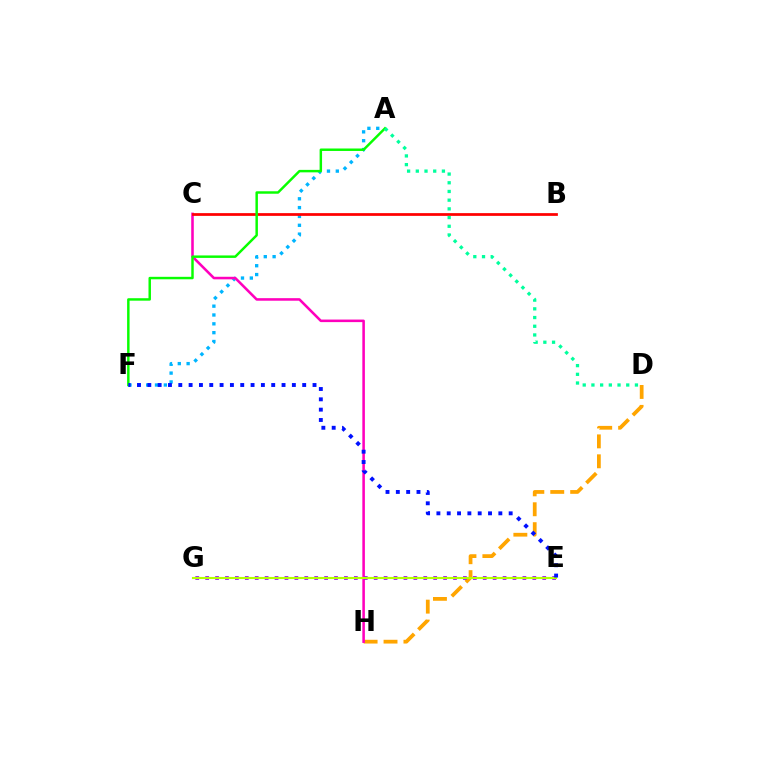{('D', 'H'): [{'color': '#ffa500', 'line_style': 'dashed', 'thickness': 2.71}], ('A', 'F'): [{'color': '#00b5ff', 'line_style': 'dotted', 'thickness': 2.4}, {'color': '#08ff00', 'line_style': 'solid', 'thickness': 1.77}], ('C', 'H'): [{'color': '#ff00bd', 'line_style': 'solid', 'thickness': 1.84}], ('B', 'C'): [{'color': '#ff0000', 'line_style': 'solid', 'thickness': 1.97}], ('E', 'G'): [{'color': '#9b00ff', 'line_style': 'dotted', 'thickness': 2.69}, {'color': '#b3ff00', 'line_style': 'solid', 'thickness': 1.55}], ('A', 'D'): [{'color': '#00ff9d', 'line_style': 'dotted', 'thickness': 2.36}], ('E', 'F'): [{'color': '#0010ff', 'line_style': 'dotted', 'thickness': 2.81}]}